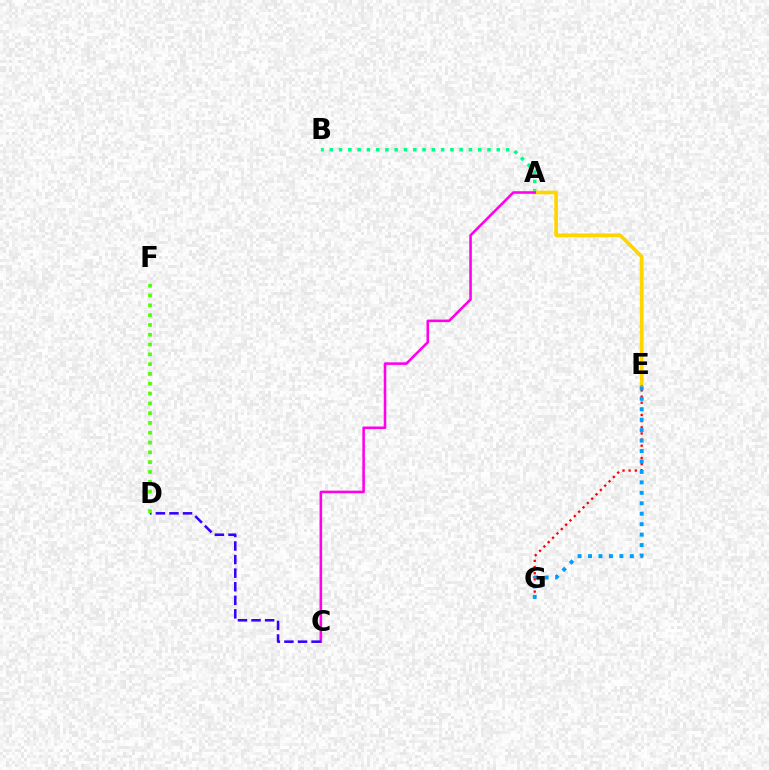{('A', 'B'): [{'color': '#00ff86', 'line_style': 'dotted', 'thickness': 2.52}], ('A', 'E'): [{'color': '#ffd500', 'line_style': 'solid', 'thickness': 2.66}], ('E', 'G'): [{'color': '#ff0000', 'line_style': 'dotted', 'thickness': 1.67}, {'color': '#009eff', 'line_style': 'dotted', 'thickness': 2.84}], ('A', 'C'): [{'color': '#ff00ed', 'line_style': 'solid', 'thickness': 1.85}], ('C', 'D'): [{'color': '#3700ff', 'line_style': 'dashed', 'thickness': 1.84}], ('D', 'F'): [{'color': '#4fff00', 'line_style': 'dotted', 'thickness': 2.66}]}